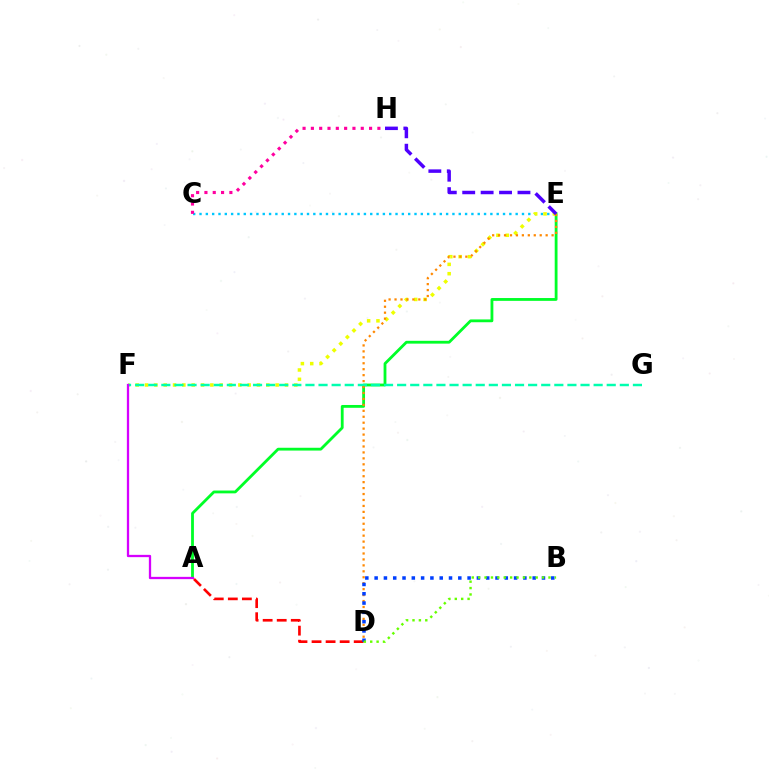{('C', 'E'): [{'color': '#00c7ff', 'line_style': 'dotted', 'thickness': 1.72}], ('A', 'E'): [{'color': '#00ff27', 'line_style': 'solid', 'thickness': 2.02}], ('E', 'F'): [{'color': '#eeff00', 'line_style': 'dotted', 'thickness': 2.53}], ('A', 'D'): [{'color': '#ff0000', 'line_style': 'dashed', 'thickness': 1.91}], ('C', 'H'): [{'color': '#ff00a0', 'line_style': 'dotted', 'thickness': 2.26}], ('F', 'G'): [{'color': '#00ffaf', 'line_style': 'dashed', 'thickness': 1.78}], ('D', 'E'): [{'color': '#ff8800', 'line_style': 'dotted', 'thickness': 1.62}], ('A', 'F'): [{'color': '#d600ff', 'line_style': 'solid', 'thickness': 1.65}], ('E', 'H'): [{'color': '#4f00ff', 'line_style': 'dashed', 'thickness': 2.5}], ('B', 'D'): [{'color': '#003fff', 'line_style': 'dotted', 'thickness': 2.53}, {'color': '#66ff00', 'line_style': 'dotted', 'thickness': 1.74}]}